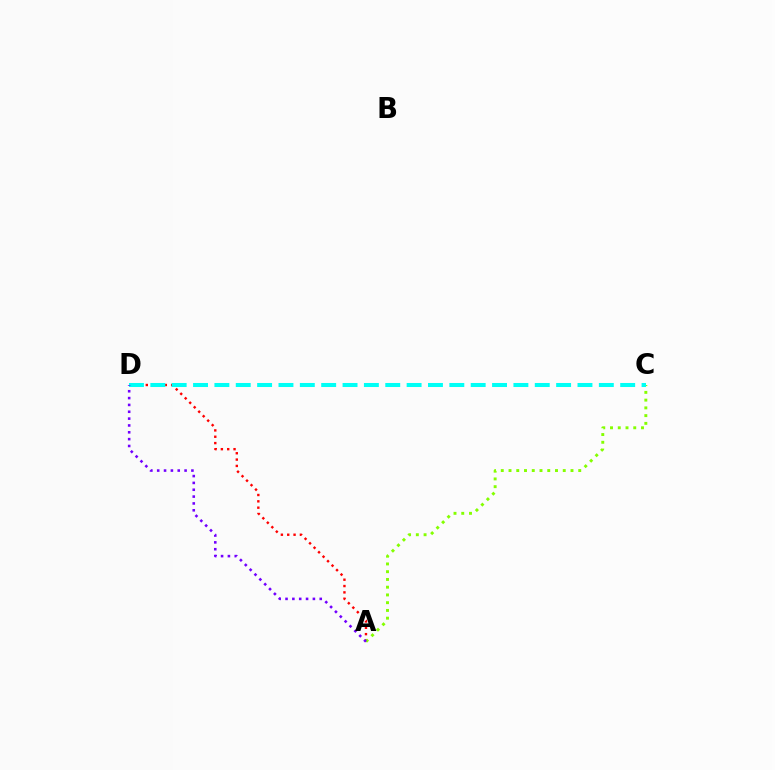{('A', 'D'): [{'color': '#ff0000', 'line_style': 'dotted', 'thickness': 1.72}, {'color': '#7200ff', 'line_style': 'dotted', 'thickness': 1.86}], ('A', 'C'): [{'color': '#84ff00', 'line_style': 'dotted', 'thickness': 2.1}], ('C', 'D'): [{'color': '#00fff6', 'line_style': 'dashed', 'thickness': 2.9}]}